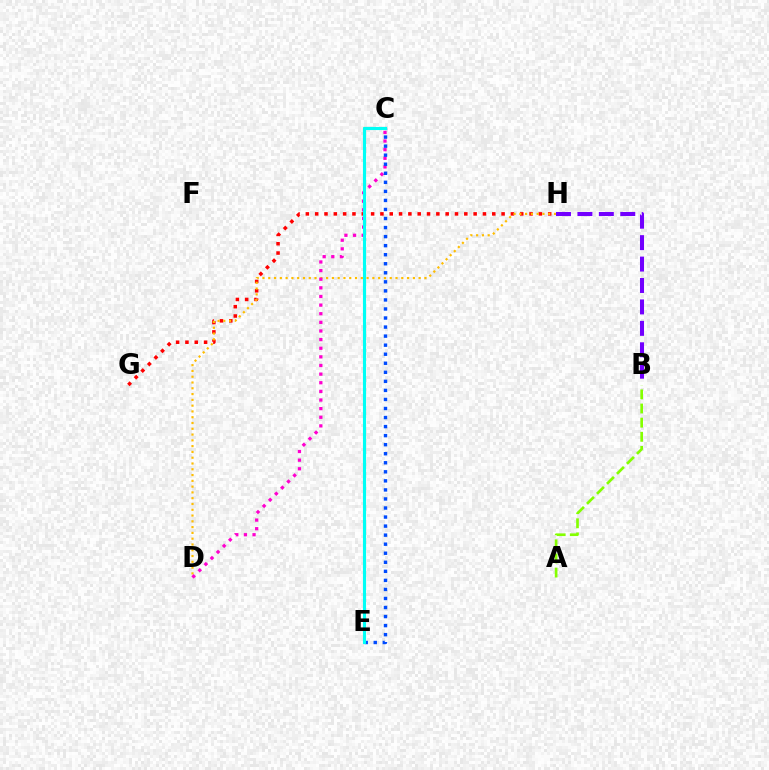{('A', 'B'): [{'color': '#84ff00', 'line_style': 'dashed', 'thickness': 1.92}], ('G', 'H'): [{'color': '#ff0000', 'line_style': 'dotted', 'thickness': 2.53}], ('D', 'H'): [{'color': '#ffbd00', 'line_style': 'dotted', 'thickness': 1.57}], ('C', 'D'): [{'color': '#ff00cf', 'line_style': 'dotted', 'thickness': 2.34}], ('C', 'E'): [{'color': '#004bff', 'line_style': 'dotted', 'thickness': 2.46}, {'color': '#00ff39', 'line_style': 'solid', 'thickness': 2.13}, {'color': '#00fff6', 'line_style': 'solid', 'thickness': 2.25}], ('B', 'H'): [{'color': '#7200ff', 'line_style': 'dashed', 'thickness': 2.91}]}